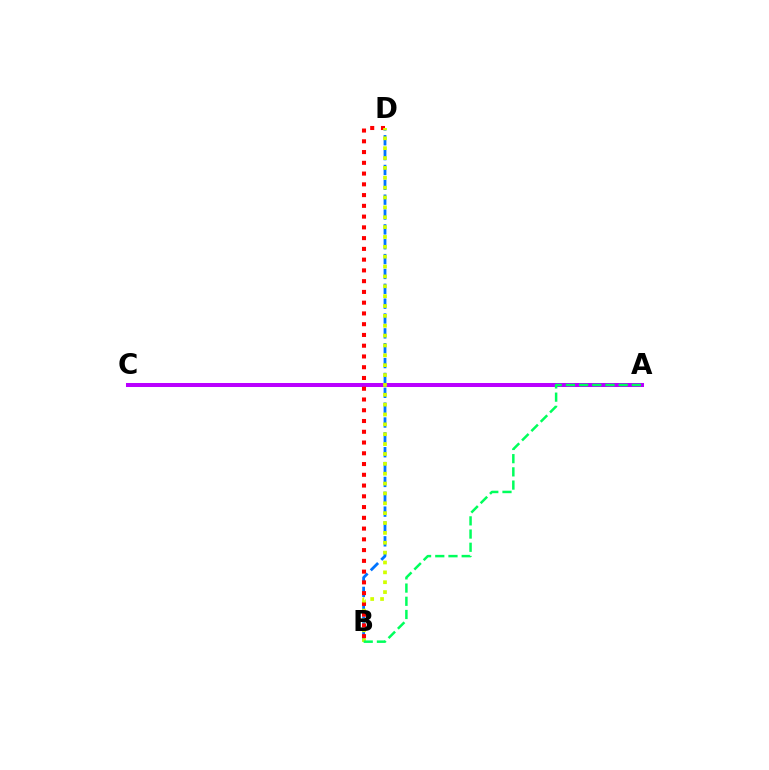{('A', 'C'): [{'color': '#b900ff', 'line_style': 'solid', 'thickness': 2.89}], ('B', 'D'): [{'color': '#0074ff', 'line_style': 'dashed', 'thickness': 2.02}, {'color': '#ff0000', 'line_style': 'dotted', 'thickness': 2.92}, {'color': '#d1ff00', 'line_style': 'dotted', 'thickness': 2.68}], ('A', 'B'): [{'color': '#00ff5c', 'line_style': 'dashed', 'thickness': 1.79}]}